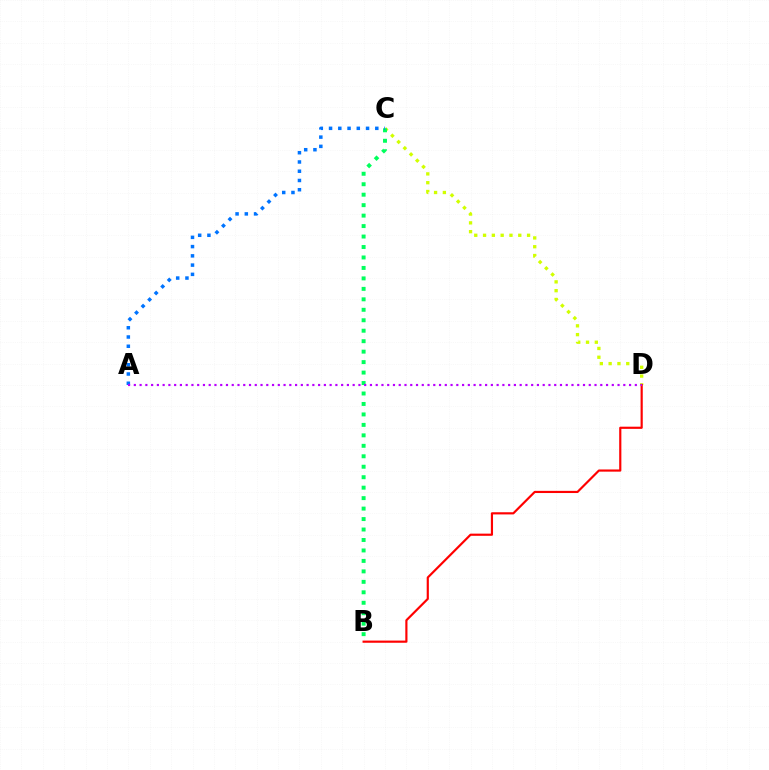{('C', 'D'): [{'color': '#d1ff00', 'line_style': 'dotted', 'thickness': 2.39}], ('B', 'C'): [{'color': '#00ff5c', 'line_style': 'dotted', 'thickness': 2.84}], ('B', 'D'): [{'color': '#ff0000', 'line_style': 'solid', 'thickness': 1.56}], ('A', 'C'): [{'color': '#0074ff', 'line_style': 'dotted', 'thickness': 2.51}], ('A', 'D'): [{'color': '#b900ff', 'line_style': 'dotted', 'thickness': 1.56}]}